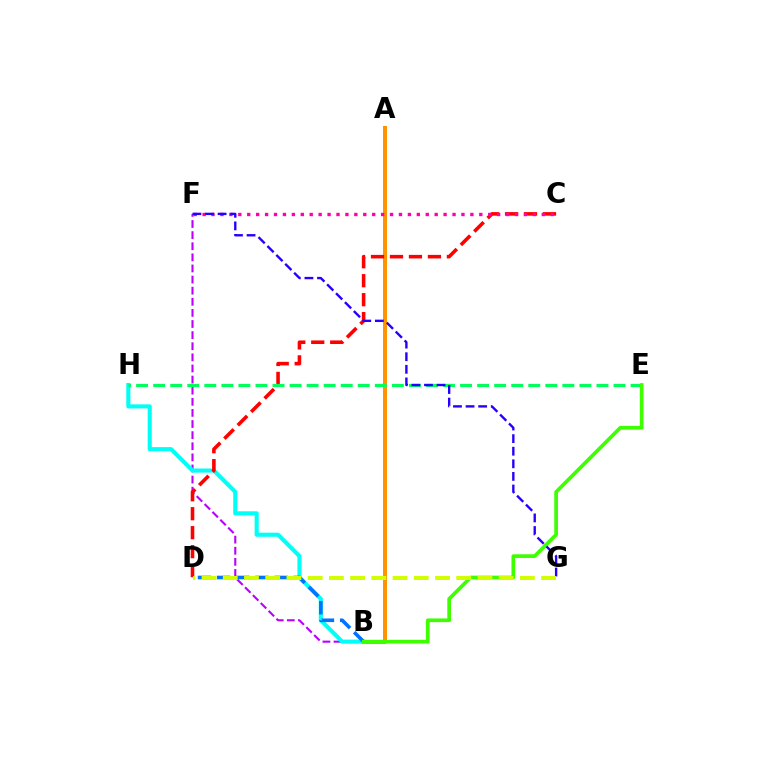{('B', 'F'): [{'color': '#b900ff', 'line_style': 'dashed', 'thickness': 1.51}], ('A', 'B'): [{'color': '#ff9400', 'line_style': 'solid', 'thickness': 2.88}], ('B', 'H'): [{'color': '#00fff6', 'line_style': 'solid', 'thickness': 2.95}], ('C', 'D'): [{'color': '#ff0000', 'line_style': 'dashed', 'thickness': 2.58}], ('E', 'H'): [{'color': '#00ff5c', 'line_style': 'dashed', 'thickness': 2.32}], ('C', 'F'): [{'color': '#ff00ac', 'line_style': 'dotted', 'thickness': 2.43}], ('B', 'D'): [{'color': '#0074ff', 'line_style': 'dashed', 'thickness': 2.6}], ('B', 'E'): [{'color': '#3dff00', 'line_style': 'solid', 'thickness': 2.66}], ('F', 'G'): [{'color': '#2500ff', 'line_style': 'dashed', 'thickness': 1.71}], ('D', 'G'): [{'color': '#d1ff00', 'line_style': 'dashed', 'thickness': 2.88}]}